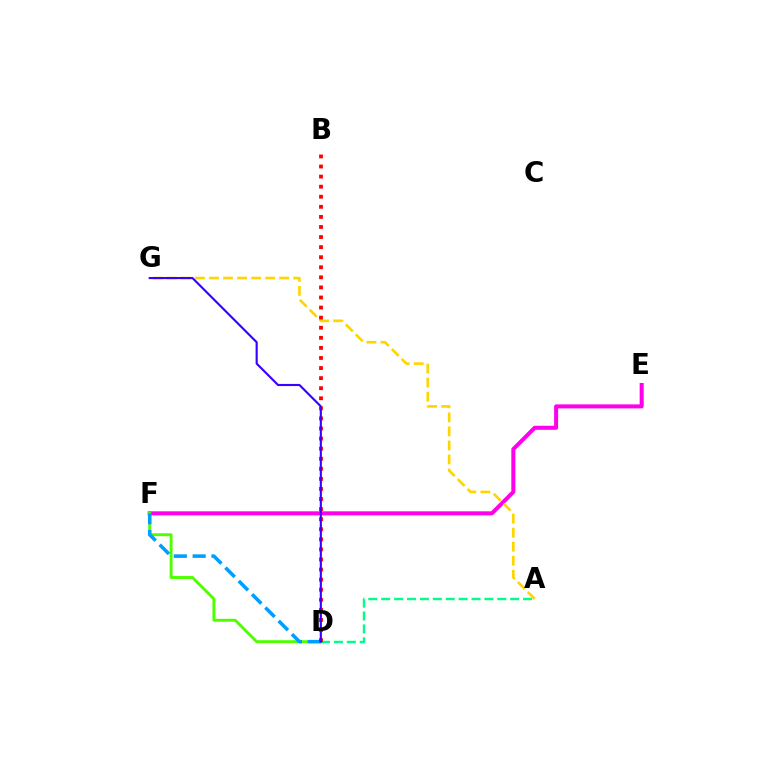{('E', 'F'): [{'color': '#ff00ed', 'line_style': 'solid', 'thickness': 2.9}], ('D', 'F'): [{'color': '#4fff00', 'line_style': 'solid', 'thickness': 2.1}, {'color': '#009eff', 'line_style': 'dashed', 'thickness': 2.56}], ('A', 'G'): [{'color': '#ffd500', 'line_style': 'dashed', 'thickness': 1.91}], ('A', 'D'): [{'color': '#00ff86', 'line_style': 'dashed', 'thickness': 1.75}], ('B', 'D'): [{'color': '#ff0000', 'line_style': 'dotted', 'thickness': 2.74}], ('D', 'G'): [{'color': '#3700ff', 'line_style': 'solid', 'thickness': 1.53}]}